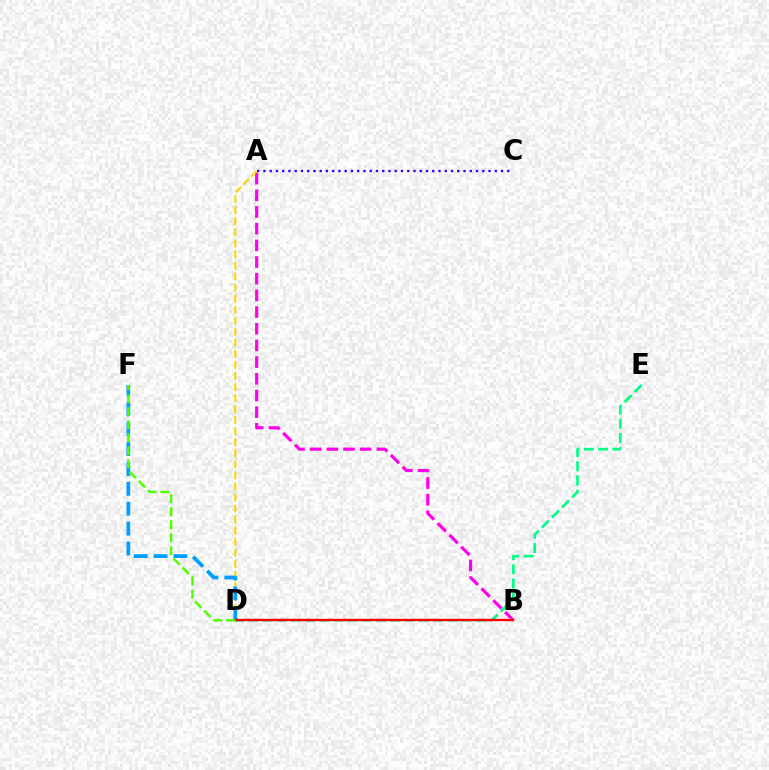{('A', 'C'): [{'color': '#3700ff', 'line_style': 'dotted', 'thickness': 1.7}], ('A', 'B'): [{'color': '#ff00ed', 'line_style': 'dashed', 'thickness': 2.27}], ('A', 'D'): [{'color': '#ffd500', 'line_style': 'dashed', 'thickness': 1.5}], ('D', 'F'): [{'color': '#009eff', 'line_style': 'dashed', 'thickness': 2.7}, {'color': '#4fff00', 'line_style': 'dashed', 'thickness': 1.77}], ('D', 'E'): [{'color': '#00ff86', 'line_style': 'dashed', 'thickness': 1.93}], ('B', 'D'): [{'color': '#ff0000', 'line_style': 'solid', 'thickness': 1.71}]}